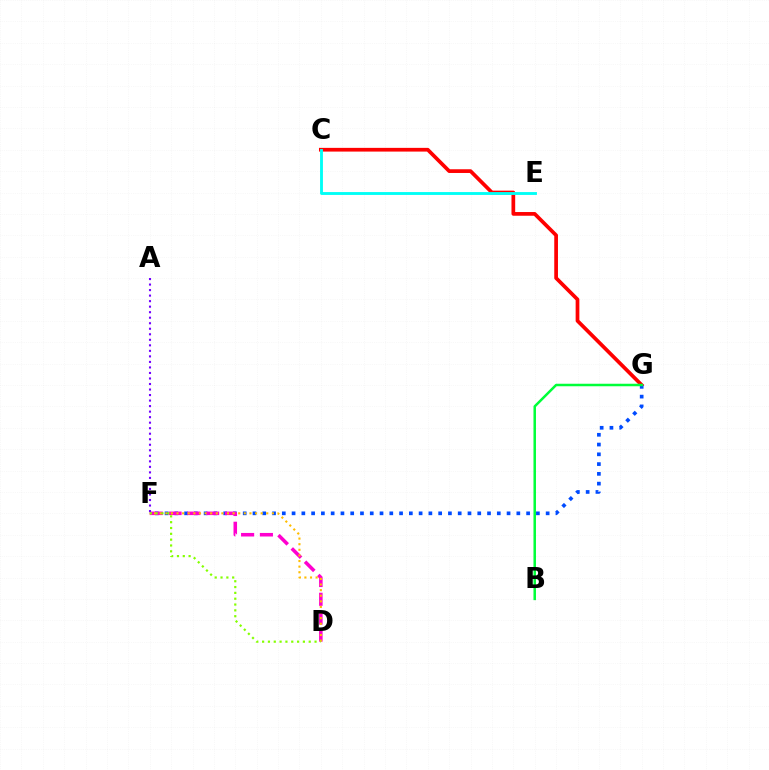{('C', 'G'): [{'color': '#ff0000', 'line_style': 'solid', 'thickness': 2.68}], ('F', 'G'): [{'color': '#004bff', 'line_style': 'dotted', 'thickness': 2.66}], ('D', 'F'): [{'color': '#ff00cf', 'line_style': 'dashed', 'thickness': 2.55}, {'color': '#ffbd00', 'line_style': 'dotted', 'thickness': 1.52}, {'color': '#84ff00', 'line_style': 'dotted', 'thickness': 1.58}], ('A', 'F'): [{'color': '#7200ff', 'line_style': 'dotted', 'thickness': 1.5}], ('B', 'G'): [{'color': '#00ff39', 'line_style': 'solid', 'thickness': 1.8}], ('C', 'E'): [{'color': '#00fff6', 'line_style': 'solid', 'thickness': 2.06}]}